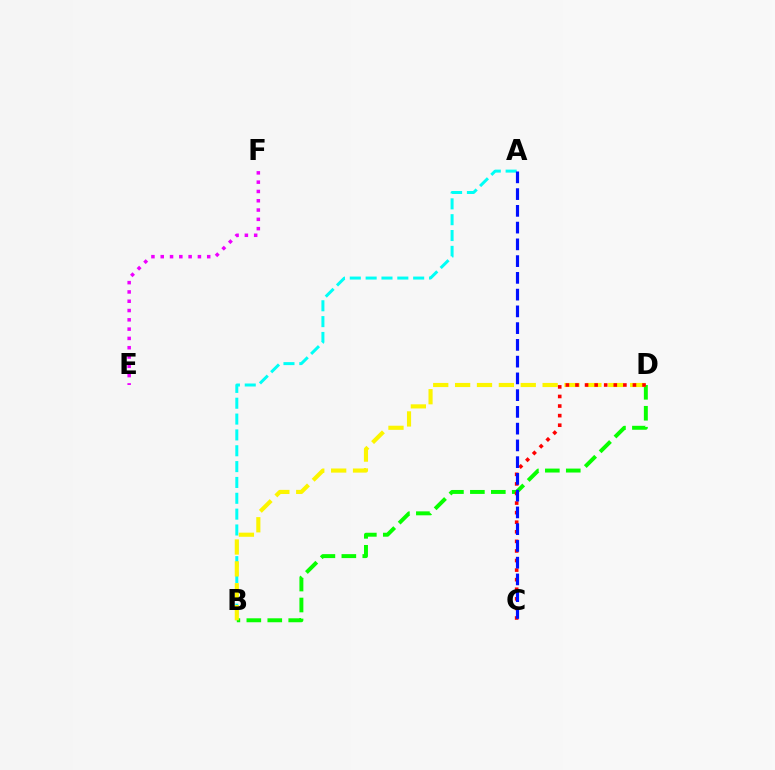{('A', 'B'): [{'color': '#00fff6', 'line_style': 'dashed', 'thickness': 2.15}], ('B', 'D'): [{'color': '#08ff00', 'line_style': 'dashed', 'thickness': 2.85}, {'color': '#fcf500', 'line_style': 'dashed', 'thickness': 2.97}], ('C', 'D'): [{'color': '#ff0000', 'line_style': 'dotted', 'thickness': 2.6}], ('E', 'F'): [{'color': '#ee00ff', 'line_style': 'dotted', 'thickness': 2.53}], ('A', 'C'): [{'color': '#0010ff', 'line_style': 'dashed', 'thickness': 2.28}]}